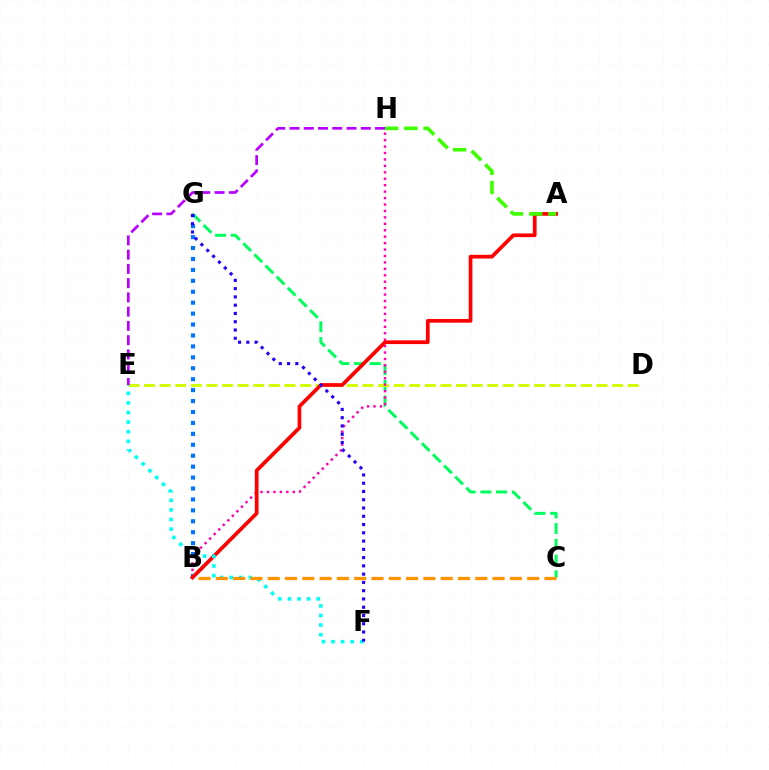{('C', 'G'): [{'color': '#00ff5c', 'line_style': 'dashed', 'thickness': 2.14}], ('B', 'G'): [{'color': '#0074ff', 'line_style': 'dotted', 'thickness': 2.97}], ('D', 'E'): [{'color': '#d1ff00', 'line_style': 'dashed', 'thickness': 2.12}], ('B', 'H'): [{'color': '#ff00ac', 'line_style': 'dotted', 'thickness': 1.75}], ('A', 'B'): [{'color': '#ff0000', 'line_style': 'solid', 'thickness': 2.67}], ('E', 'F'): [{'color': '#00fff6', 'line_style': 'dotted', 'thickness': 2.61}], ('A', 'H'): [{'color': '#3dff00', 'line_style': 'dashed', 'thickness': 2.61}], ('E', 'H'): [{'color': '#b900ff', 'line_style': 'dashed', 'thickness': 1.94}], ('F', 'G'): [{'color': '#2500ff', 'line_style': 'dotted', 'thickness': 2.25}], ('B', 'C'): [{'color': '#ff9400', 'line_style': 'dashed', 'thickness': 2.35}]}